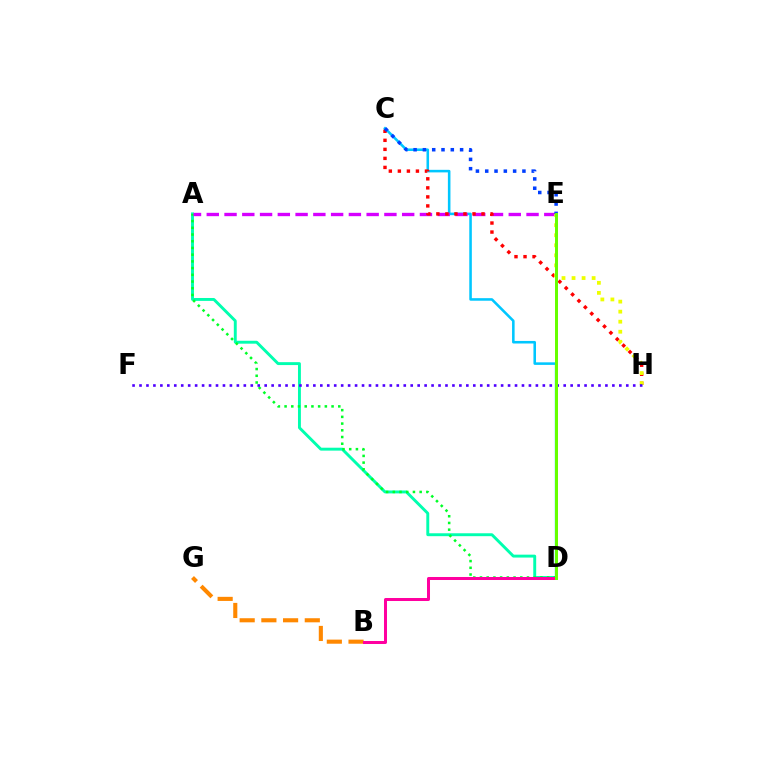{('A', 'D'): [{'color': '#00ffaf', 'line_style': 'solid', 'thickness': 2.1}, {'color': '#00ff27', 'line_style': 'dotted', 'thickness': 1.82}], ('C', 'D'): [{'color': '#00c7ff', 'line_style': 'solid', 'thickness': 1.84}], ('B', 'G'): [{'color': '#ff8800', 'line_style': 'dashed', 'thickness': 2.95}], ('A', 'E'): [{'color': '#d600ff', 'line_style': 'dashed', 'thickness': 2.41}], ('B', 'D'): [{'color': '#ff00a0', 'line_style': 'solid', 'thickness': 2.17}], ('C', 'H'): [{'color': '#ff0000', 'line_style': 'dotted', 'thickness': 2.45}], ('E', 'H'): [{'color': '#eeff00', 'line_style': 'dotted', 'thickness': 2.73}], ('F', 'H'): [{'color': '#4f00ff', 'line_style': 'dotted', 'thickness': 1.89}], ('C', 'E'): [{'color': '#003fff', 'line_style': 'dotted', 'thickness': 2.53}], ('D', 'E'): [{'color': '#66ff00', 'line_style': 'solid', 'thickness': 2.16}]}